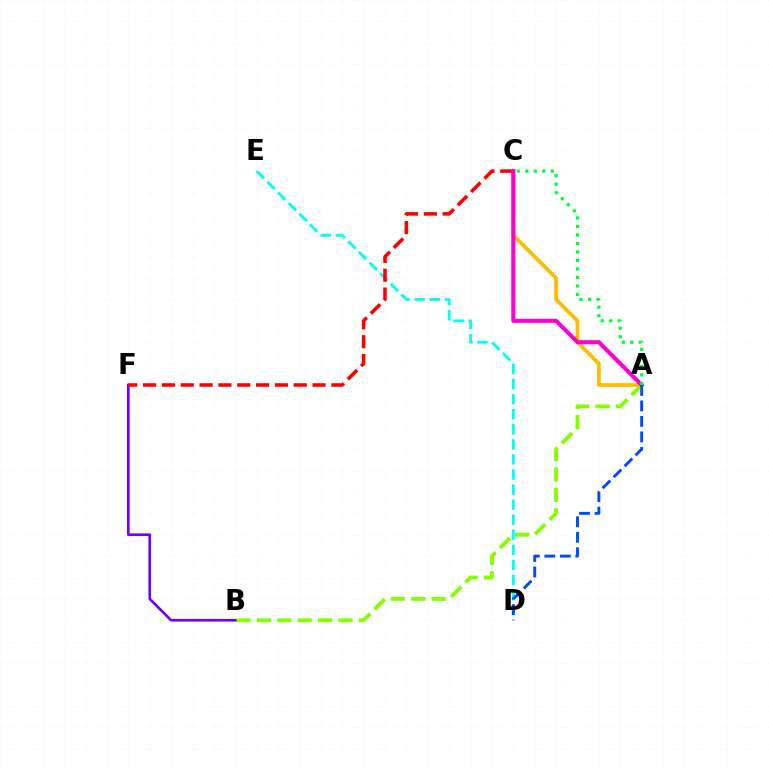{('D', 'E'): [{'color': '#00fff6', 'line_style': 'dashed', 'thickness': 2.05}], ('A', 'B'): [{'color': '#84ff00', 'line_style': 'dashed', 'thickness': 2.77}], ('A', 'C'): [{'color': '#ffbd00', 'line_style': 'solid', 'thickness': 2.7}, {'color': '#ff00cf', 'line_style': 'solid', 'thickness': 2.94}, {'color': '#00ff39', 'line_style': 'dotted', 'thickness': 2.31}], ('B', 'F'): [{'color': '#7200ff', 'line_style': 'solid', 'thickness': 1.93}], ('C', 'F'): [{'color': '#ff0000', 'line_style': 'dashed', 'thickness': 2.56}], ('A', 'D'): [{'color': '#004bff', 'line_style': 'dashed', 'thickness': 2.11}]}